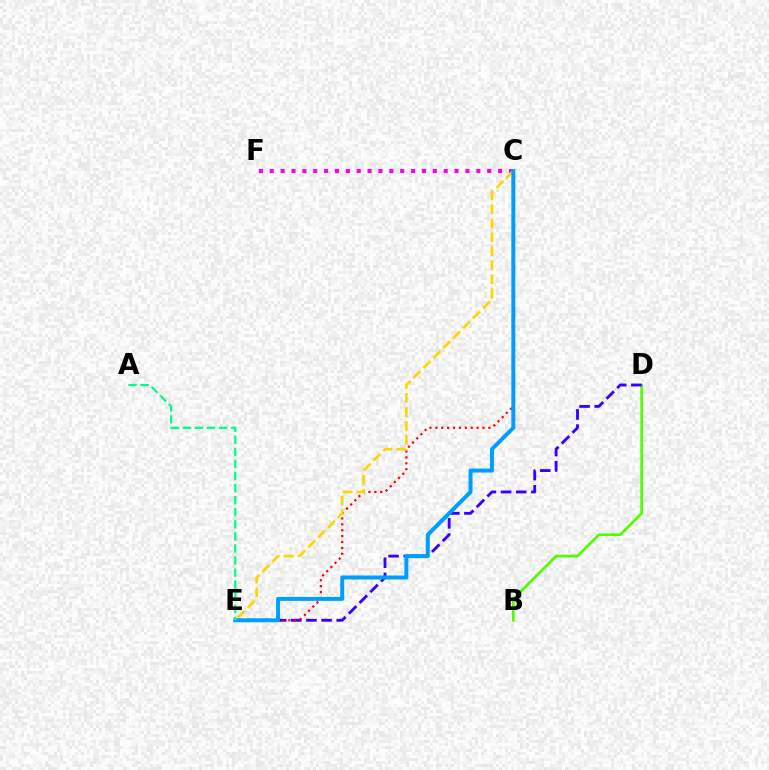{('C', 'F'): [{'color': '#ff00ed', 'line_style': 'dotted', 'thickness': 2.95}], ('B', 'D'): [{'color': '#4fff00', 'line_style': 'solid', 'thickness': 1.95}], ('D', 'E'): [{'color': '#3700ff', 'line_style': 'dashed', 'thickness': 2.06}], ('C', 'E'): [{'color': '#ff0000', 'line_style': 'dotted', 'thickness': 1.6}, {'color': '#ffd500', 'line_style': 'dashed', 'thickness': 1.9}, {'color': '#009eff', 'line_style': 'solid', 'thickness': 2.87}], ('A', 'E'): [{'color': '#00ff86', 'line_style': 'dashed', 'thickness': 1.64}]}